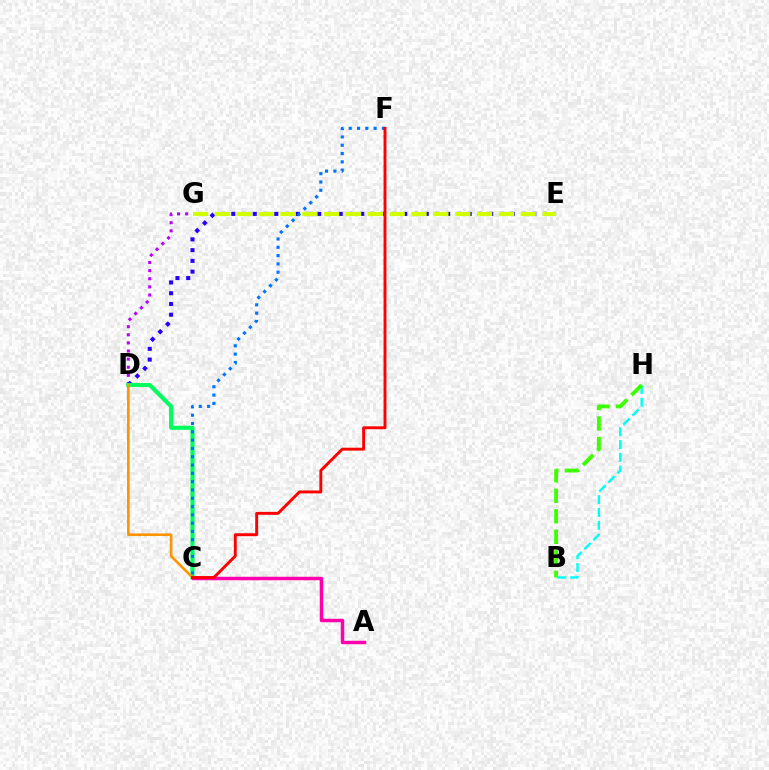{('D', 'G'): [{'color': '#b900ff', 'line_style': 'dotted', 'thickness': 2.2}], ('D', 'E'): [{'color': '#2500ff', 'line_style': 'dotted', 'thickness': 2.92}], ('C', 'D'): [{'color': '#00ff5c', 'line_style': 'solid', 'thickness': 2.94}, {'color': '#ff9400', 'line_style': 'solid', 'thickness': 1.9}], ('B', 'H'): [{'color': '#00fff6', 'line_style': 'dashed', 'thickness': 1.74}, {'color': '#3dff00', 'line_style': 'dashed', 'thickness': 2.79}], ('E', 'G'): [{'color': '#d1ff00', 'line_style': 'dashed', 'thickness': 2.97}], ('A', 'C'): [{'color': '#ff00ac', 'line_style': 'solid', 'thickness': 2.49}], ('C', 'F'): [{'color': '#0074ff', 'line_style': 'dotted', 'thickness': 2.26}, {'color': '#ff0000', 'line_style': 'solid', 'thickness': 2.09}]}